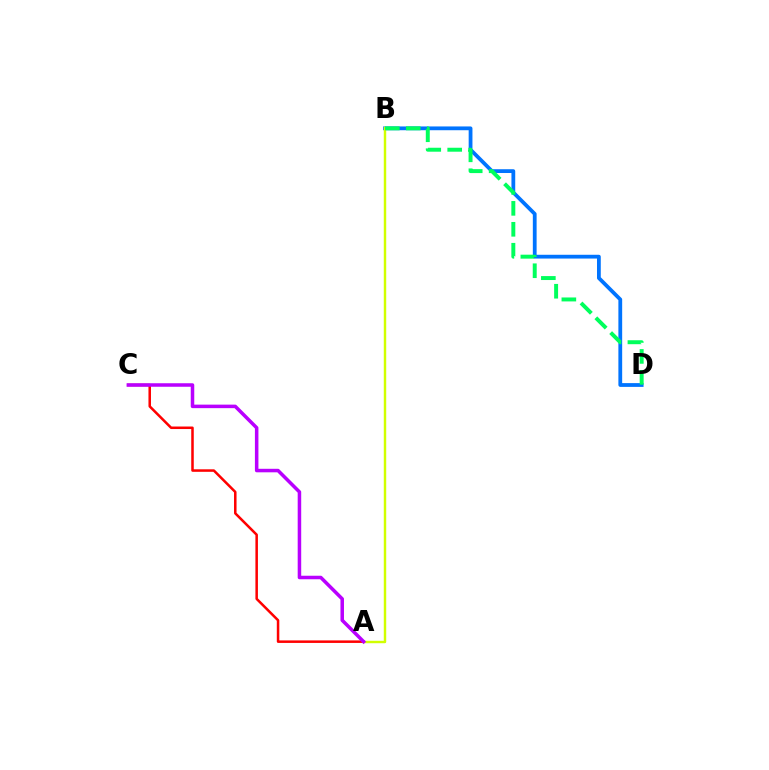{('B', 'D'): [{'color': '#0074ff', 'line_style': 'solid', 'thickness': 2.73}, {'color': '#00ff5c', 'line_style': 'dashed', 'thickness': 2.85}], ('A', 'C'): [{'color': '#ff0000', 'line_style': 'solid', 'thickness': 1.81}, {'color': '#b900ff', 'line_style': 'solid', 'thickness': 2.53}], ('A', 'B'): [{'color': '#d1ff00', 'line_style': 'solid', 'thickness': 1.75}]}